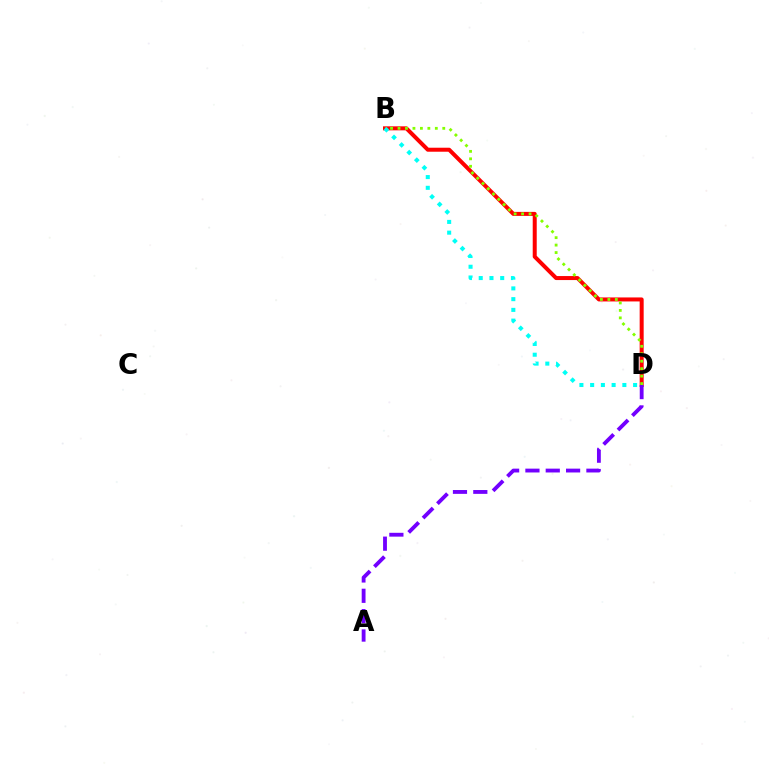{('B', 'D'): [{'color': '#ff0000', 'line_style': 'solid', 'thickness': 2.88}, {'color': '#84ff00', 'line_style': 'dotted', 'thickness': 2.03}, {'color': '#00fff6', 'line_style': 'dotted', 'thickness': 2.92}], ('A', 'D'): [{'color': '#7200ff', 'line_style': 'dashed', 'thickness': 2.76}]}